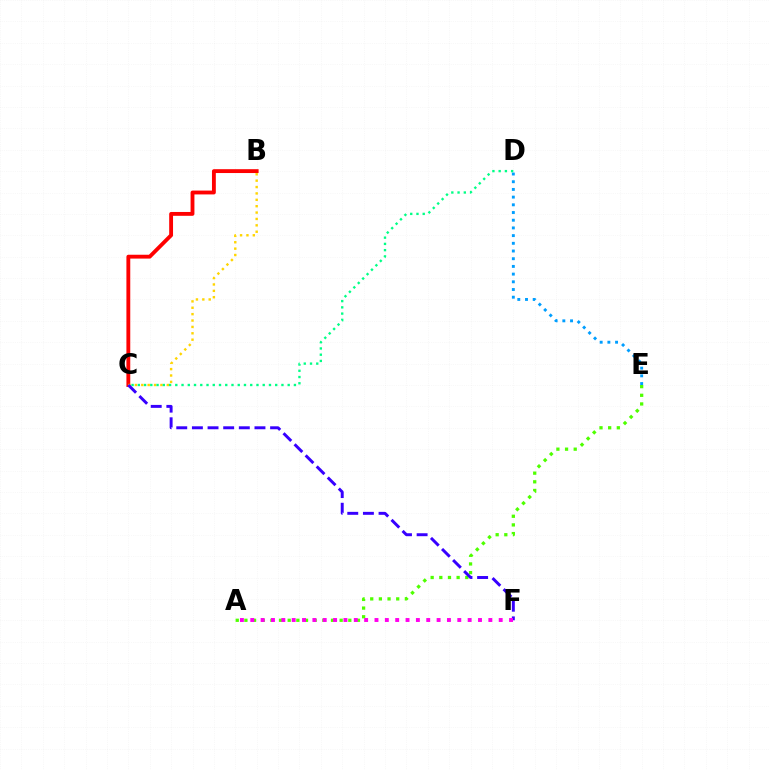{('B', 'C'): [{'color': '#ff0000', 'line_style': 'solid', 'thickness': 2.77}, {'color': '#ffd500', 'line_style': 'dotted', 'thickness': 1.73}], ('A', 'E'): [{'color': '#4fff00', 'line_style': 'dotted', 'thickness': 2.35}], ('D', 'E'): [{'color': '#009eff', 'line_style': 'dotted', 'thickness': 2.09}], ('C', 'D'): [{'color': '#00ff86', 'line_style': 'dotted', 'thickness': 1.7}], ('C', 'F'): [{'color': '#3700ff', 'line_style': 'dashed', 'thickness': 2.12}], ('A', 'F'): [{'color': '#ff00ed', 'line_style': 'dotted', 'thickness': 2.81}]}